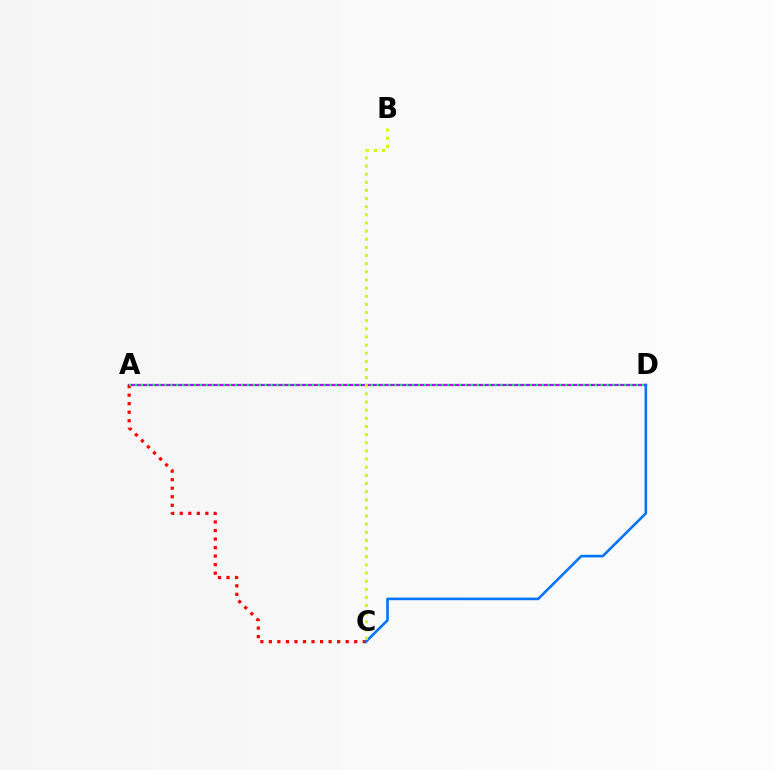{('A', 'D'): [{'color': '#b900ff', 'line_style': 'solid', 'thickness': 1.6}, {'color': '#00ff5c', 'line_style': 'dotted', 'thickness': 1.6}], ('A', 'C'): [{'color': '#ff0000', 'line_style': 'dotted', 'thickness': 2.32}], ('C', 'D'): [{'color': '#0074ff', 'line_style': 'solid', 'thickness': 1.87}], ('B', 'C'): [{'color': '#d1ff00', 'line_style': 'dotted', 'thickness': 2.21}]}